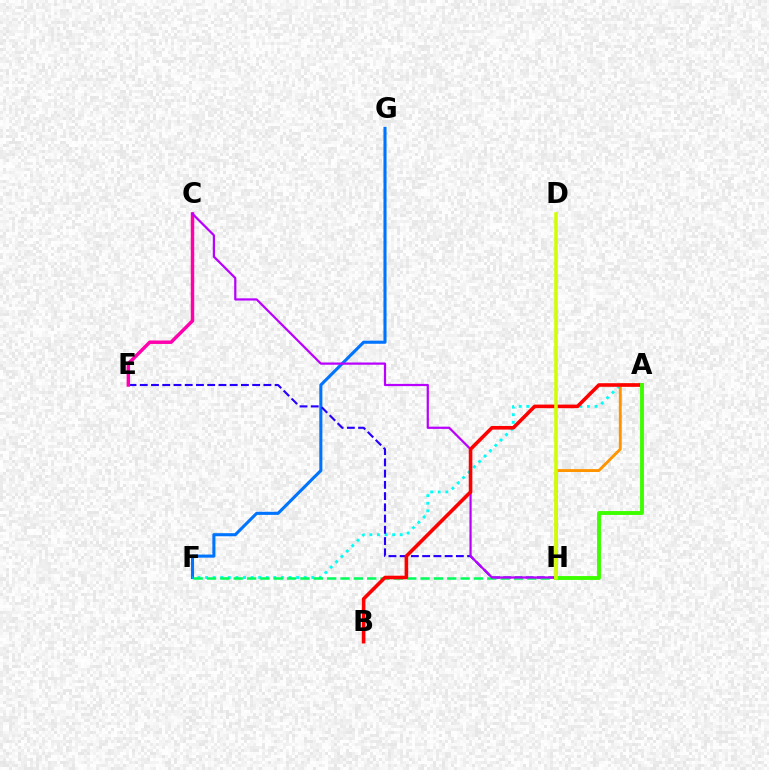{('F', 'G'): [{'color': '#0074ff', 'line_style': 'solid', 'thickness': 2.22}], ('A', 'F'): [{'color': '#00fff6', 'line_style': 'dotted', 'thickness': 2.06}], ('E', 'H'): [{'color': '#2500ff', 'line_style': 'dashed', 'thickness': 1.53}], ('F', 'H'): [{'color': '#00ff5c', 'line_style': 'dashed', 'thickness': 1.81}], ('C', 'E'): [{'color': '#ff00ac', 'line_style': 'solid', 'thickness': 2.48}], ('C', 'H'): [{'color': '#b900ff', 'line_style': 'solid', 'thickness': 1.6}], ('A', 'H'): [{'color': '#ff9400', 'line_style': 'solid', 'thickness': 2.08}, {'color': '#3dff00', 'line_style': 'solid', 'thickness': 2.8}], ('A', 'B'): [{'color': '#ff0000', 'line_style': 'solid', 'thickness': 2.58}], ('D', 'H'): [{'color': '#d1ff00', 'line_style': 'solid', 'thickness': 2.55}]}